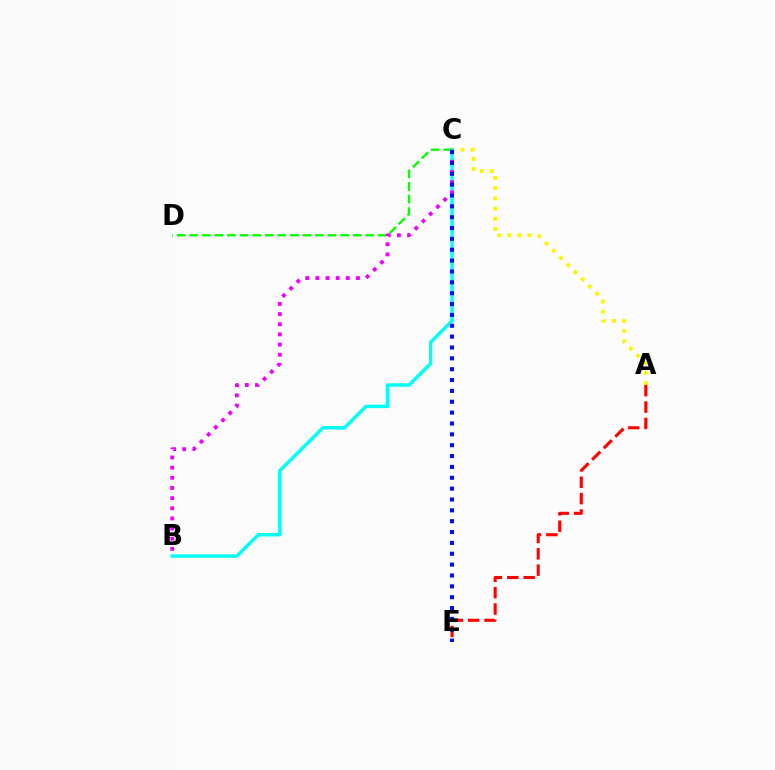{('A', 'E'): [{'color': '#ff0000', 'line_style': 'dashed', 'thickness': 2.22}], ('A', 'C'): [{'color': '#fcf500', 'line_style': 'dotted', 'thickness': 2.77}], ('B', 'C'): [{'color': '#00fff6', 'line_style': 'solid', 'thickness': 2.49}, {'color': '#ee00ff', 'line_style': 'dotted', 'thickness': 2.76}], ('C', 'D'): [{'color': '#08ff00', 'line_style': 'dashed', 'thickness': 1.71}], ('C', 'E'): [{'color': '#0010ff', 'line_style': 'dotted', 'thickness': 2.95}]}